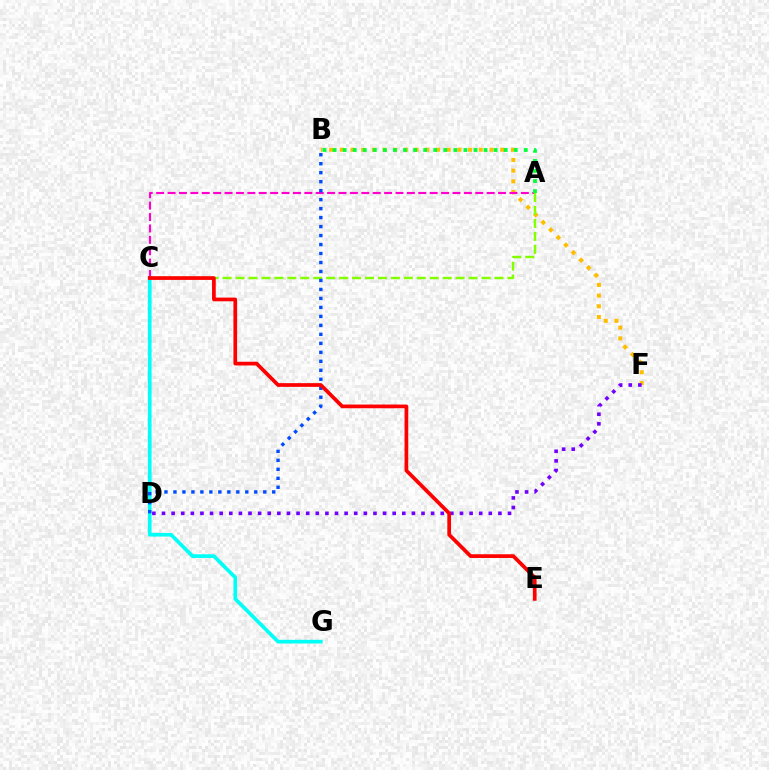{('C', 'G'): [{'color': '#00fff6', 'line_style': 'solid', 'thickness': 2.65}], ('B', 'F'): [{'color': '#ffbd00', 'line_style': 'dotted', 'thickness': 2.91}], ('D', 'F'): [{'color': '#7200ff', 'line_style': 'dotted', 'thickness': 2.61}], ('A', 'C'): [{'color': '#ff00cf', 'line_style': 'dashed', 'thickness': 1.55}, {'color': '#84ff00', 'line_style': 'dashed', 'thickness': 1.76}], ('A', 'B'): [{'color': '#00ff39', 'line_style': 'dotted', 'thickness': 2.73}], ('B', 'D'): [{'color': '#004bff', 'line_style': 'dotted', 'thickness': 2.44}], ('C', 'E'): [{'color': '#ff0000', 'line_style': 'solid', 'thickness': 2.67}]}